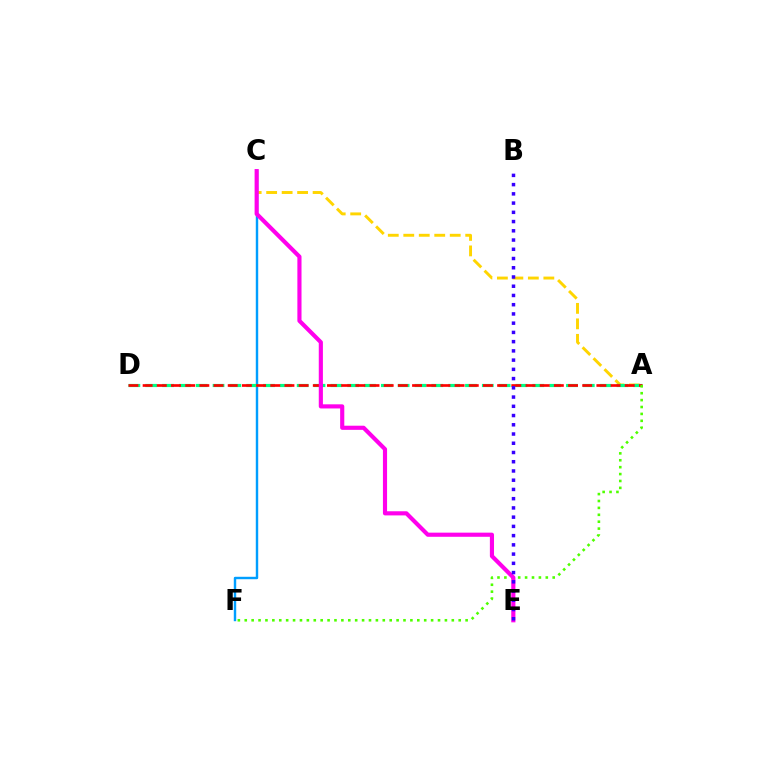{('A', 'C'): [{'color': '#ffd500', 'line_style': 'dashed', 'thickness': 2.1}], ('C', 'F'): [{'color': '#009eff', 'line_style': 'solid', 'thickness': 1.75}], ('A', 'D'): [{'color': '#00ff86', 'line_style': 'dashed', 'thickness': 2.29}, {'color': '#ff0000', 'line_style': 'dashed', 'thickness': 1.93}], ('A', 'F'): [{'color': '#4fff00', 'line_style': 'dotted', 'thickness': 1.88}], ('C', 'E'): [{'color': '#ff00ed', 'line_style': 'solid', 'thickness': 2.98}], ('B', 'E'): [{'color': '#3700ff', 'line_style': 'dotted', 'thickness': 2.51}]}